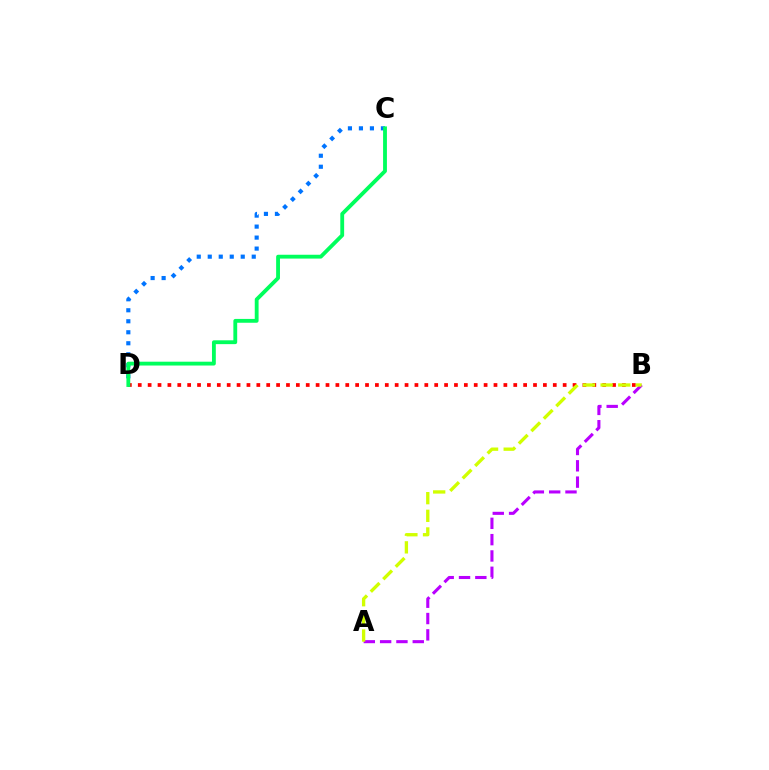{('B', 'D'): [{'color': '#ff0000', 'line_style': 'dotted', 'thickness': 2.68}], ('A', 'B'): [{'color': '#b900ff', 'line_style': 'dashed', 'thickness': 2.22}, {'color': '#d1ff00', 'line_style': 'dashed', 'thickness': 2.4}], ('C', 'D'): [{'color': '#0074ff', 'line_style': 'dotted', 'thickness': 2.99}, {'color': '#00ff5c', 'line_style': 'solid', 'thickness': 2.76}]}